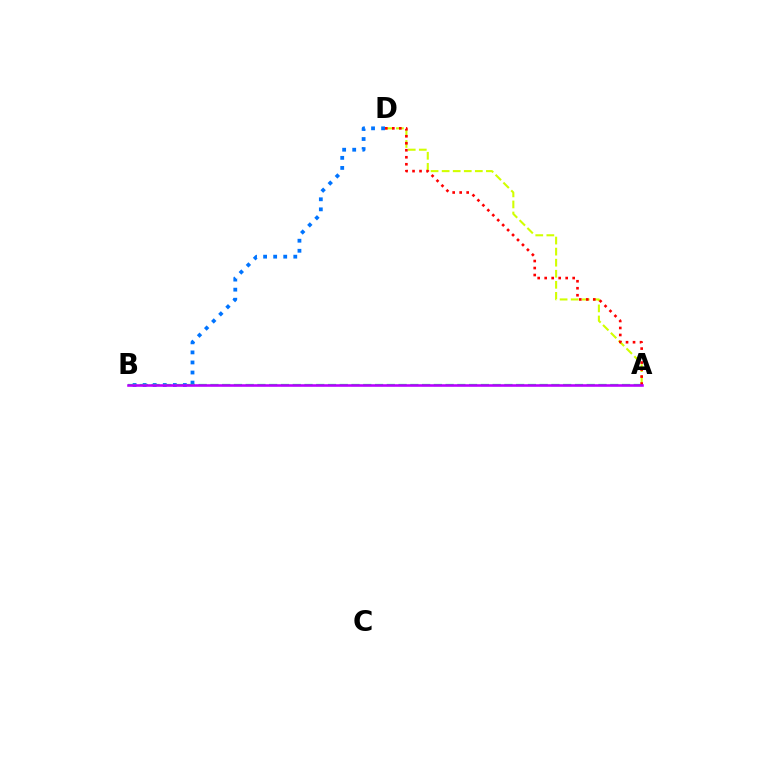{('B', 'D'): [{'color': '#0074ff', 'line_style': 'dotted', 'thickness': 2.73}], ('A', 'D'): [{'color': '#d1ff00', 'line_style': 'dashed', 'thickness': 1.5}, {'color': '#ff0000', 'line_style': 'dotted', 'thickness': 1.9}], ('A', 'B'): [{'color': '#00ff5c', 'line_style': 'dashed', 'thickness': 1.6}, {'color': '#b900ff', 'line_style': 'solid', 'thickness': 1.86}]}